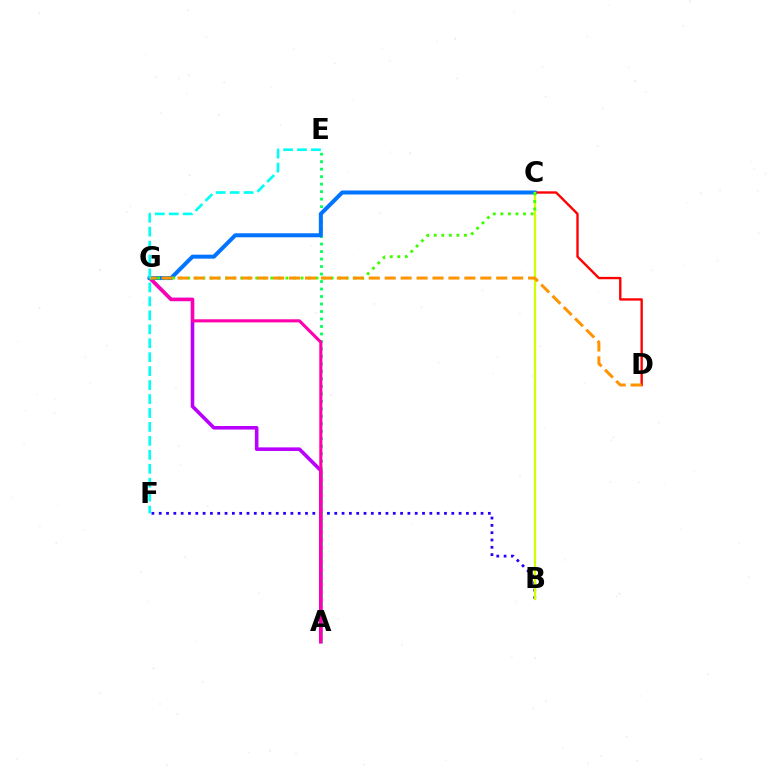{('B', 'F'): [{'color': '#2500ff', 'line_style': 'dotted', 'thickness': 1.99}], ('A', 'G'): [{'color': '#b900ff', 'line_style': 'solid', 'thickness': 2.58}, {'color': '#ff00ac', 'line_style': 'solid', 'thickness': 2.23}], ('A', 'E'): [{'color': '#00ff5c', 'line_style': 'dotted', 'thickness': 2.04}], ('C', 'D'): [{'color': '#ff0000', 'line_style': 'solid', 'thickness': 1.7}], ('C', 'G'): [{'color': '#0074ff', 'line_style': 'solid', 'thickness': 2.88}, {'color': '#3dff00', 'line_style': 'dotted', 'thickness': 2.05}], ('B', 'C'): [{'color': '#d1ff00', 'line_style': 'solid', 'thickness': 1.64}], ('D', 'G'): [{'color': '#ff9400', 'line_style': 'dashed', 'thickness': 2.16}], ('E', 'F'): [{'color': '#00fff6', 'line_style': 'dashed', 'thickness': 1.89}]}